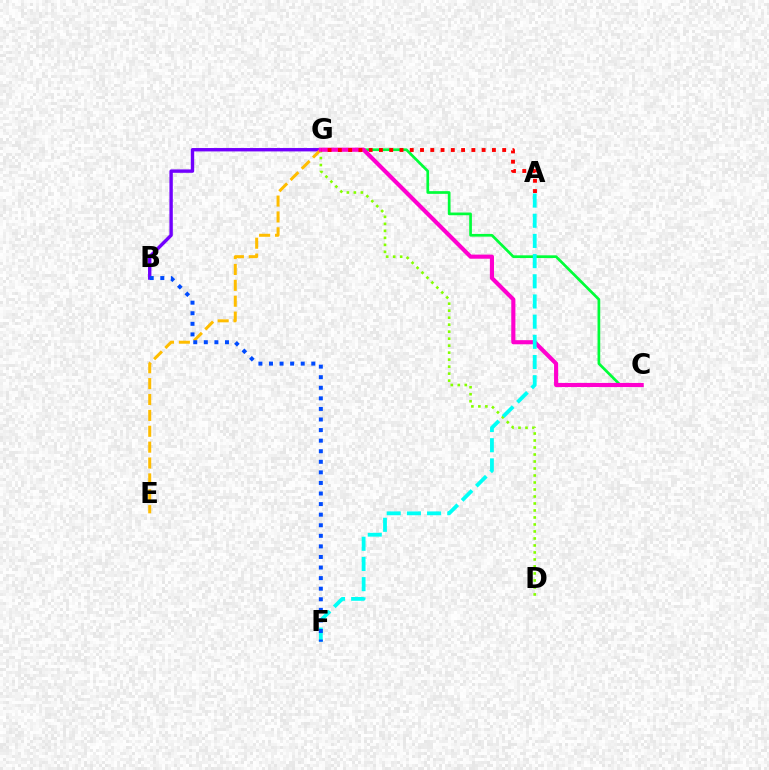{('C', 'G'): [{'color': '#00ff39', 'line_style': 'solid', 'thickness': 1.95}, {'color': '#ff00cf', 'line_style': 'solid', 'thickness': 2.97}], ('B', 'G'): [{'color': '#7200ff', 'line_style': 'solid', 'thickness': 2.44}], ('D', 'G'): [{'color': '#84ff00', 'line_style': 'dotted', 'thickness': 1.9}], ('E', 'G'): [{'color': '#ffbd00', 'line_style': 'dashed', 'thickness': 2.16}], ('A', 'G'): [{'color': '#ff0000', 'line_style': 'dotted', 'thickness': 2.79}], ('A', 'F'): [{'color': '#00fff6', 'line_style': 'dashed', 'thickness': 2.74}], ('B', 'F'): [{'color': '#004bff', 'line_style': 'dotted', 'thickness': 2.87}]}